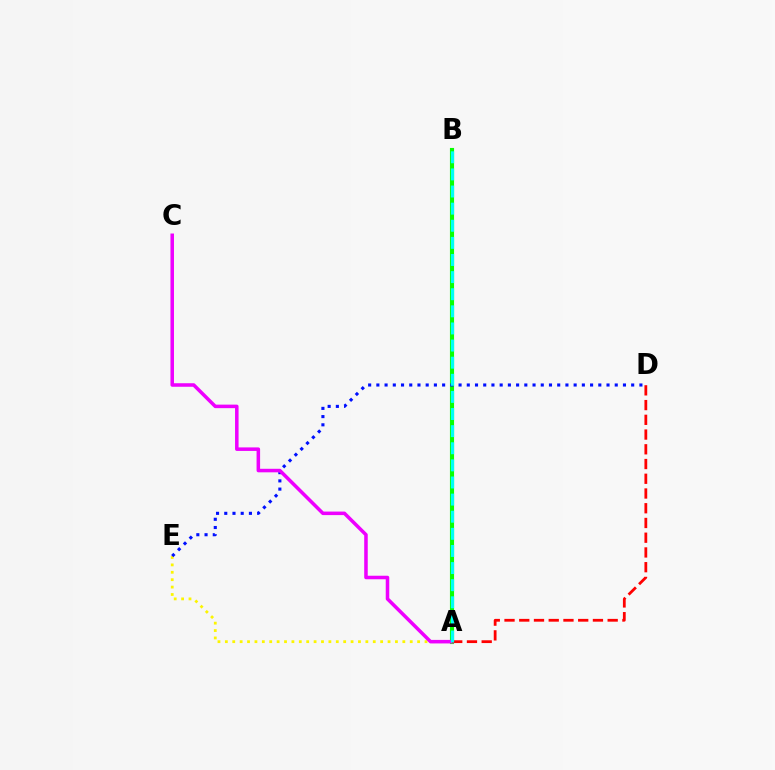{('A', 'E'): [{'color': '#fcf500', 'line_style': 'dotted', 'thickness': 2.01}], ('A', 'B'): [{'color': '#08ff00', 'line_style': 'solid', 'thickness': 2.97}, {'color': '#00fff6', 'line_style': 'dashed', 'thickness': 2.33}], ('D', 'E'): [{'color': '#0010ff', 'line_style': 'dotted', 'thickness': 2.23}], ('A', 'C'): [{'color': '#ee00ff', 'line_style': 'solid', 'thickness': 2.54}], ('A', 'D'): [{'color': '#ff0000', 'line_style': 'dashed', 'thickness': 2.0}]}